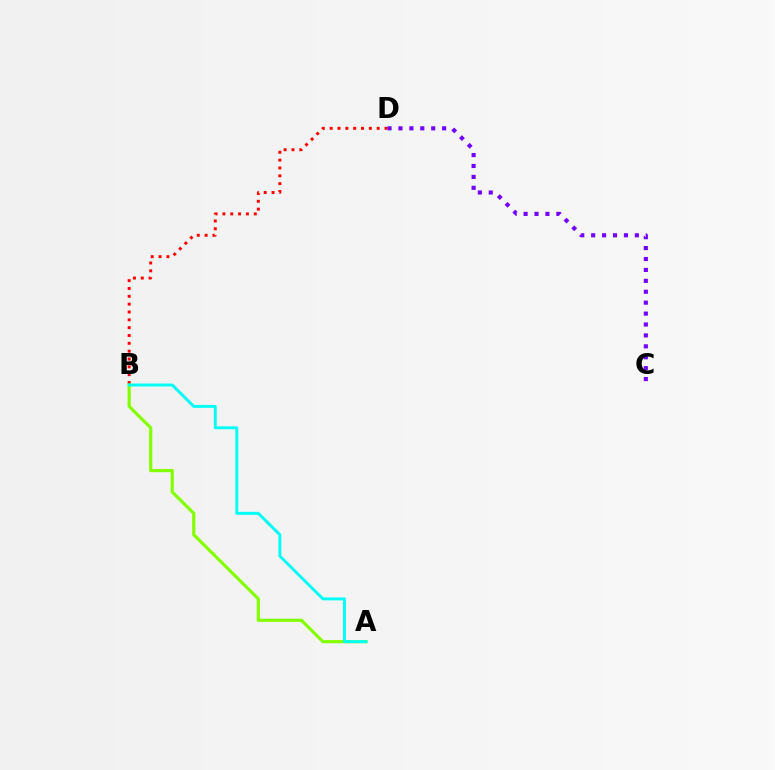{('B', 'D'): [{'color': '#ff0000', 'line_style': 'dotted', 'thickness': 2.13}], ('C', 'D'): [{'color': '#7200ff', 'line_style': 'dotted', 'thickness': 2.97}], ('A', 'B'): [{'color': '#84ff00', 'line_style': 'solid', 'thickness': 2.29}, {'color': '#00fff6', 'line_style': 'solid', 'thickness': 2.12}]}